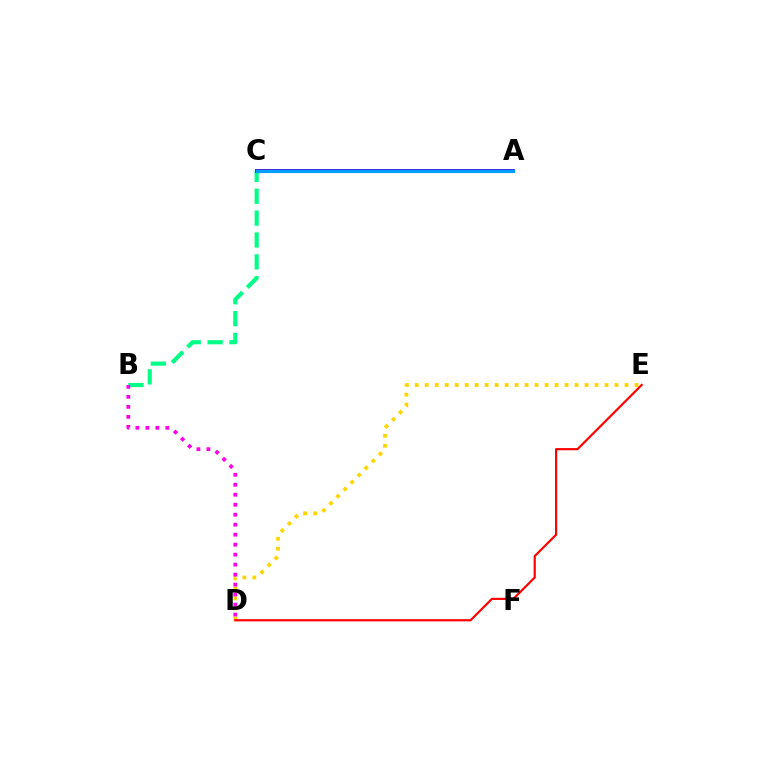{('D', 'E'): [{'color': '#ffd500', 'line_style': 'dotted', 'thickness': 2.71}, {'color': '#ff0000', 'line_style': 'solid', 'thickness': 1.57}], ('B', 'C'): [{'color': '#00ff86', 'line_style': 'dashed', 'thickness': 2.97}], ('A', 'C'): [{'color': '#4fff00', 'line_style': 'solid', 'thickness': 2.6}, {'color': '#3700ff', 'line_style': 'solid', 'thickness': 2.64}, {'color': '#009eff', 'line_style': 'solid', 'thickness': 2.27}], ('B', 'D'): [{'color': '#ff00ed', 'line_style': 'dotted', 'thickness': 2.71}]}